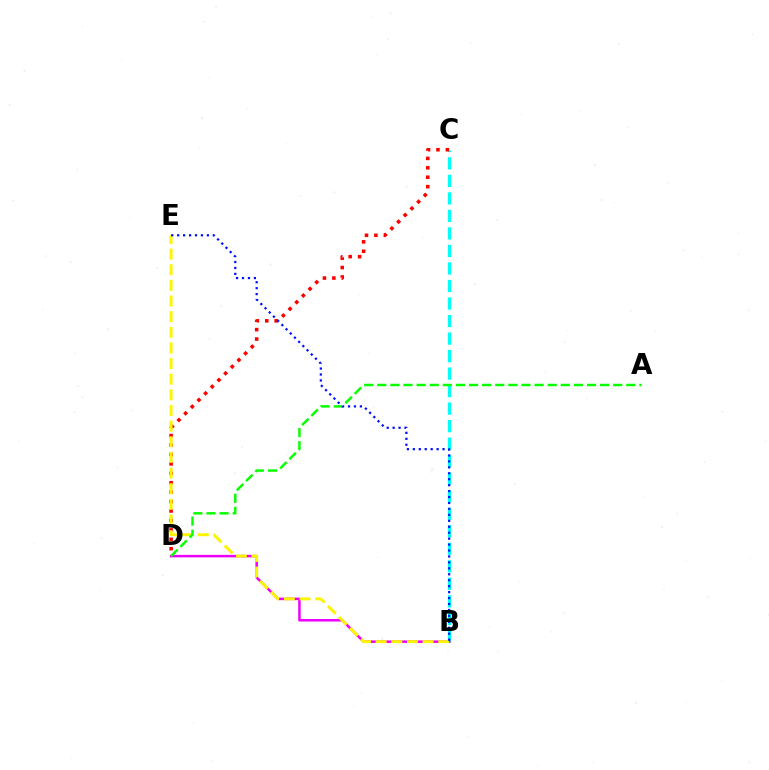{('B', 'C'): [{'color': '#00fff6', 'line_style': 'dashed', 'thickness': 2.38}], ('C', 'D'): [{'color': '#ff0000', 'line_style': 'dotted', 'thickness': 2.56}], ('B', 'D'): [{'color': '#ee00ff', 'line_style': 'solid', 'thickness': 1.81}], ('B', 'E'): [{'color': '#fcf500', 'line_style': 'dashed', 'thickness': 2.13}, {'color': '#0010ff', 'line_style': 'dotted', 'thickness': 1.61}], ('A', 'D'): [{'color': '#08ff00', 'line_style': 'dashed', 'thickness': 1.78}]}